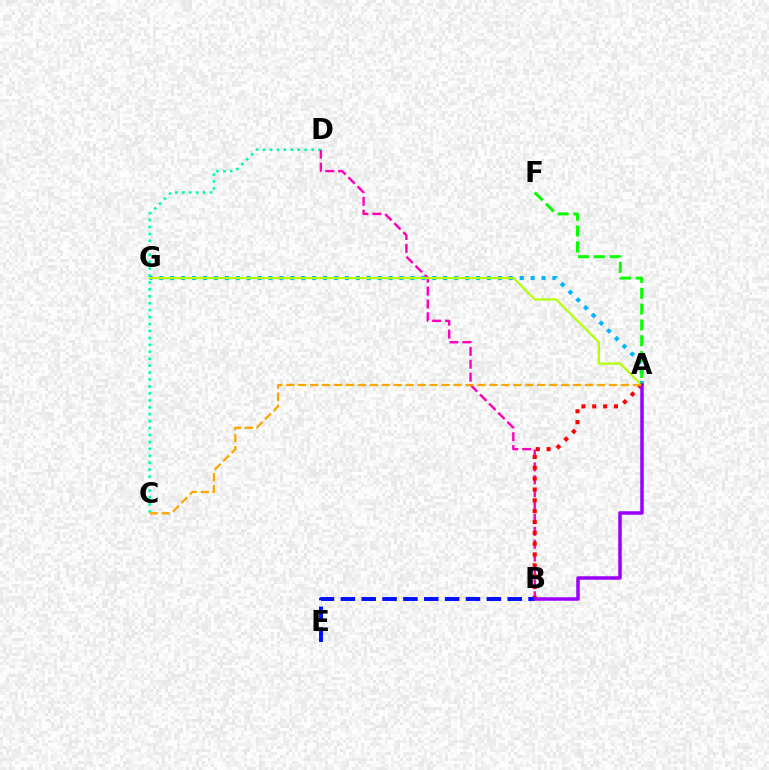{('C', 'D'): [{'color': '#00ff9d', 'line_style': 'dotted', 'thickness': 1.88}], ('B', 'D'): [{'color': '#ff00bd', 'line_style': 'dashed', 'thickness': 1.75}], ('A', 'B'): [{'color': '#ff0000', 'line_style': 'dotted', 'thickness': 2.95}, {'color': '#9b00ff', 'line_style': 'solid', 'thickness': 2.52}], ('A', 'G'): [{'color': '#00b5ff', 'line_style': 'dotted', 'thickness': 2.97}, {'color': '#b3ff00', 'line_style': 'solid', 'thickness': 1.55}], ('A', 'F'): [{'color': '#08ff00', 'line_style': 'dashed', 'thickness': 2.15}], ('B', 'E'): [{'color': '#0010ff', 'line_style': 'dashed', 'thickness': 2.83}], ('A', 'C'): [{'color': '#ffa500', 'line_style': 'dashed', 'thickness': 1.62}]}